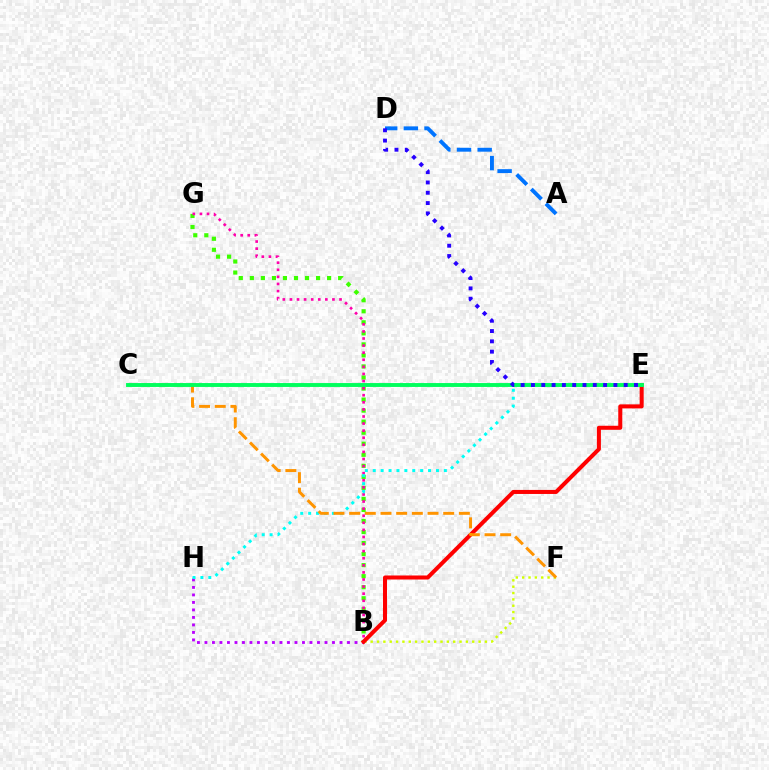{('B', 'H'): [{'color': '#b900ff', 'line_style': 'dotted', 'thickness': 2.04}], ('B', 'F'): [{'color': '#d1ff00', 'line_style': 'dotted', 'thickness': 1.72}], ('B', 'G'): [{'color': '#3dff00', 'line_style': 'dotted', 'thickness': 3.0}, {'color': '#ff00ac', 'line_style': 'dotted', 'thickness': 1.93}], ('B', 'E'): [{'color': '#ff0000', 'line_style': 'solid', 'thickness': 2.9}], ('E', 'H'): [{'color': '#00fff6', 'line_style': 'dotted', 'thickness': 2.15}], ('A', 'D'): [{'color': '#0074ff', 'line_style': 'dashed', 'thickness': 2.81}], ('C', 'F'): [{'color': '#ff9400', 'line_style': 'dashed', 'thickness': 2.13}], ('C', 'E'): [{'color': '#00ff5c', 'line_style': 'solid', 'thickness': 2.8}], ('D', 'E'): [{'color': '#2500ff', 'line_style': 'dotted', 'thickness': 2.8}]}